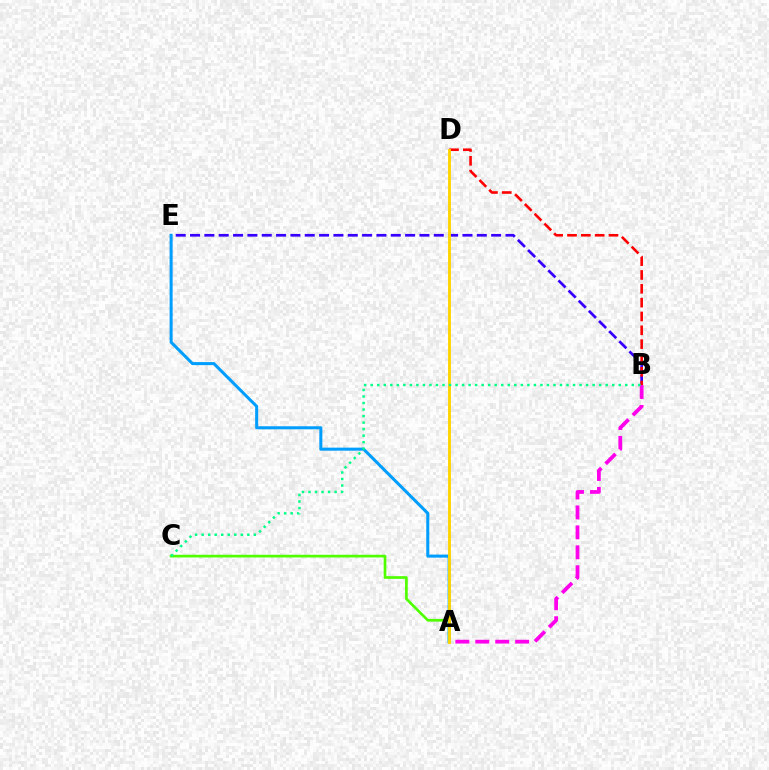{('B', 'E'): [{'color': '#3700ff', 'line_style': 'dashed', 'thickness': 1.95}], ('A', 'C'): [{'color': '#4fff00', 'line_style': 'solid', 'thickness': 1.93}], ('B', 'D'): [{'color': '#ff0000', 'line_style': 'dashed', 'thickness': 1.88}], ('A', 'B'): [{'color': '#ff00ed', 'line_style': 'dashed', 'thickness': 2.71}], ('A', 'E'): [{'color': '#009eff', 'line_style': 'solid', 'thickness': 2.19}], ('A', 'D'): [{'color': '#ffd500', 'line_style': 'solid', 'thickness': 2.08}], ('B', 'C'): [{'color': '#00ff86', 'line_style': 'dotted', 'thickness': 1.77}]}